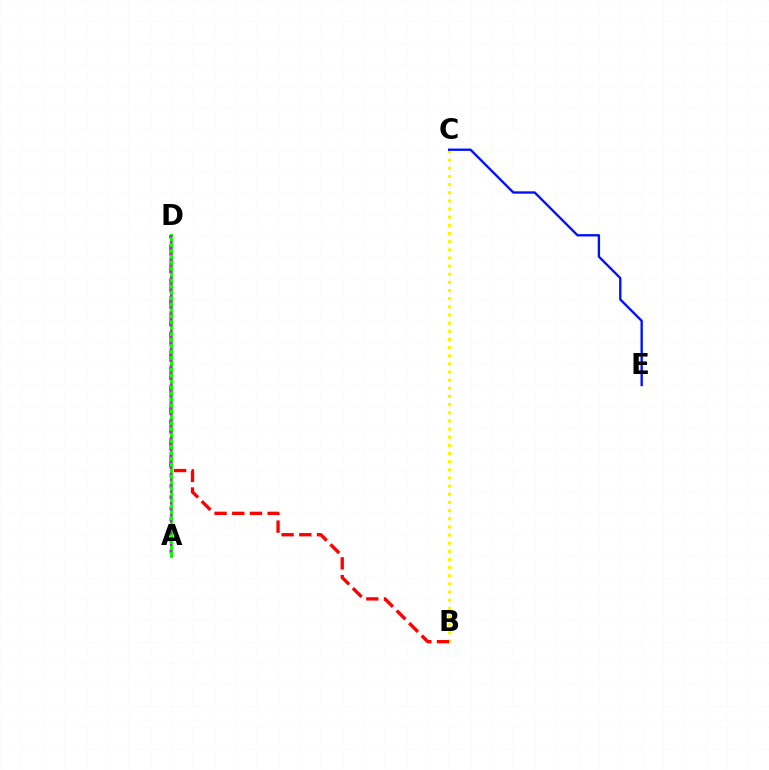{('A', 'D'): [{'color': '#00fff6', 'line_style': 'dotted', 'thickness': 2.95}, {'color': '#08ff00', 'line_style': 'solid', 'thickness': 2.12}, {'color': '#ee00ff', 'line_style': 'dotted', 'thickness': 1.61}], ('B', 'C'): [{'color': '#fcf500', 'line_style': 'dotted', 'thickness': 2.21}], ('B', 'D'): [{'color': '#ff0000', 'line_style': 'dashed', 'thickness': 2.4}], ('C', 'E'): [{'color': '#0010ff', 'line_style': 'solid', 'thickness': 1.69}]}